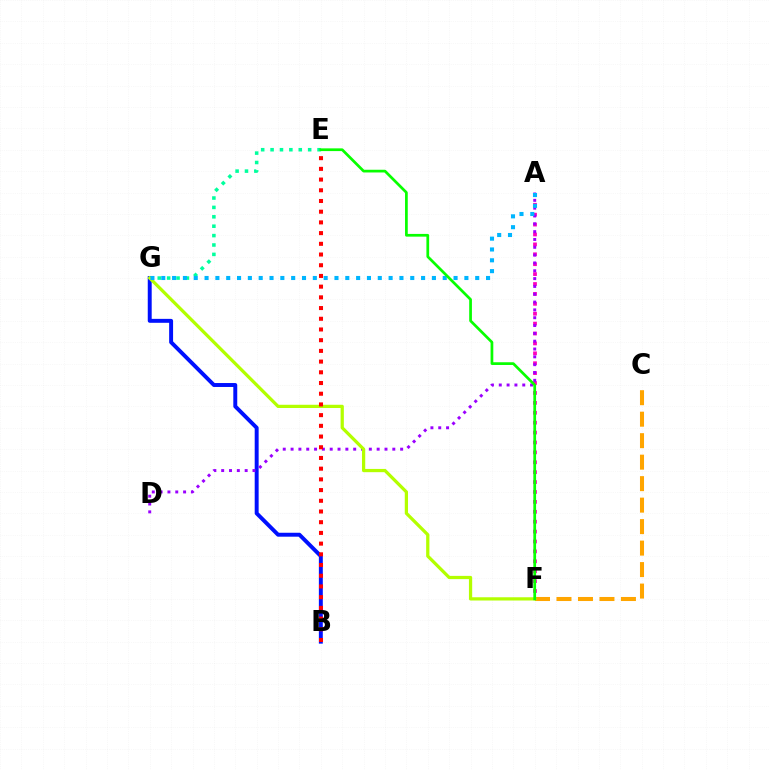{('A', 'F'): [{'color': '#ff00bd', 'line_style': 'dotted', 'thickness': 2.69}], ('B', 'G'): [{'color': '#0010ff', 'line_style': 'solid', 'thickness': 2.83}], ('A', 'D'): [{'color': '#9b00ff', 'line_style': 'dotted', 'thickness': 2.13}], ('E', 'G'): [{'color': '#00ff9d', 'line_style': 'dotted', 'thickness': 2.55}], ('C', 'F'): [{'color': '#ffa500', 'line_style': 'dashed', 'thickness': 2.92}], ('F', 'G'): [{'color': '#b3ff00', 'line_style': 'solid', 'thickness': 2.34}], ('B', 'E'): [{'color': '#ff0000', 'line_style': 'dotted', 'thickness': 2.91}], ('A', 'G'): [{'color': '#00b5ff', 'line_style': 'dotted', 'thickness': 2.94}], ('E', 'F'): [{'color': '#08ff00', 'line_style': 'solid', 'thickness': 1.96}]}